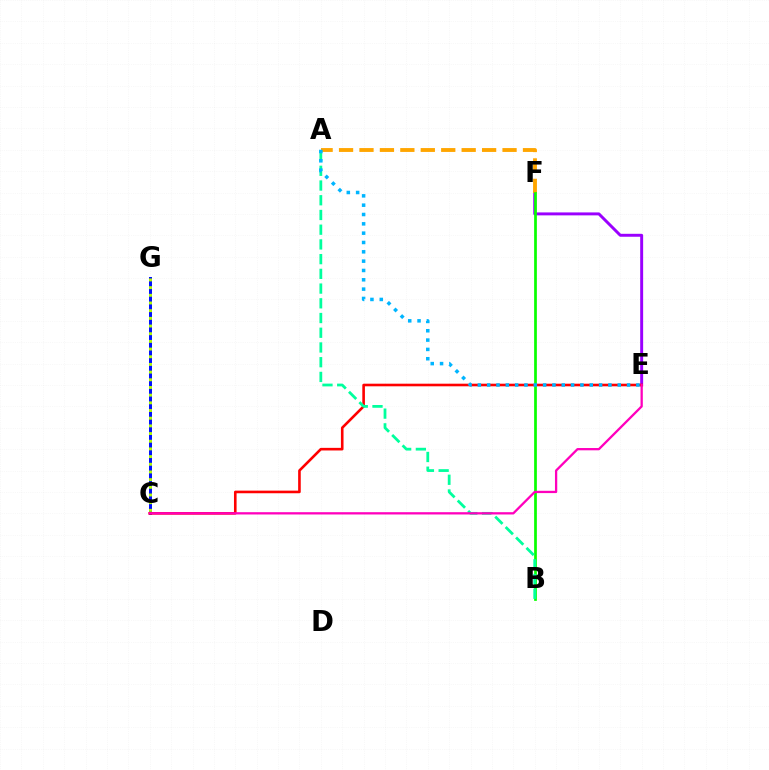{('E', 'F'): [{'color': '#9b00ff', 'line_style': 'solid', 'thickness': 2.12}], ('C', 'G'): [{'color': '#0010ff', 'line_style': 'solid', 'thickness': 2.16}, {'color': '#b3ff00', 'line_style': 'dotted', 'thickness': 2.09}], ('A', 'F'): [{'color': '#ffa500', 'line_style': 'dashed', 'thickness': 2.78}], ('C', 'E'): [{'color': '#ff0000', 'line_style': 'solid', 'thickness': 1.88}, {'color': '#ff00bd', 'line_style': 'solid', 'thickness': 1.65}], ('B', 'F'): [{'color': '#08ff00', 'line_style': 'solid', 'thickness': 1.96}], ('A', 'B'): [{'color': '#00ff9d', 'line_style': 'dashed', 'thickness': 2.0}], ('A', 'E'): [{'color': '#00b5ff', 'line_style': 'dotted', 'thickness': 2.53}]}